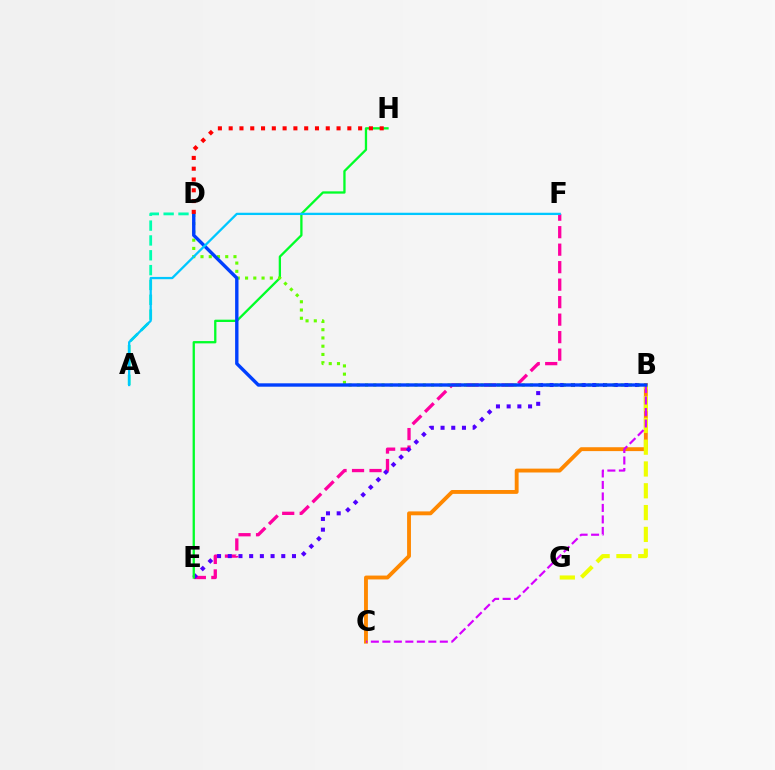{('B', 'C'): [{'color': '#ff8800', 'line_style': 'solid', 'thickness': 2.79}, {'color': '#d600ff', 'line_style': 'dashed', 'thickness': 1.56}], ('A', 'D'): [{'color': '#00ffaf', 'line_style': 'dashed', 'thickness': 2.02}], ('B', 'G'): [{'color': '#eeff00', 'line_style': 'dashed', 'thickness': 2.96}], ('E', 'F'): [{'color': '#ff00a0', 'line_style': 'dashed', 'thickness': 2.38}], ('B', 'E'): [{'color': '#4f00ff', 'line_style': 'dotted', 'thickness': 2.91}], ('E', 'H'): [{'color': '#00ff27', 'line_style': 'solid', 'thickness': 1.66}], ('B', 'D'): [{'color': '#66ff00', 'line_style': 'dotted', 'thickness': 2.24}, {'color': '#003fff', 'line_style': 'solid', 'thickness': 2.43}], ('A', 'F'): [{'color': '#00c7ff', 'line_style': 'solid', 'thickness': 1.64}], ('D', 'H'): [{'color': '#ff0000', 'line_style': 'dotted', 'thickness': 2.93}]}